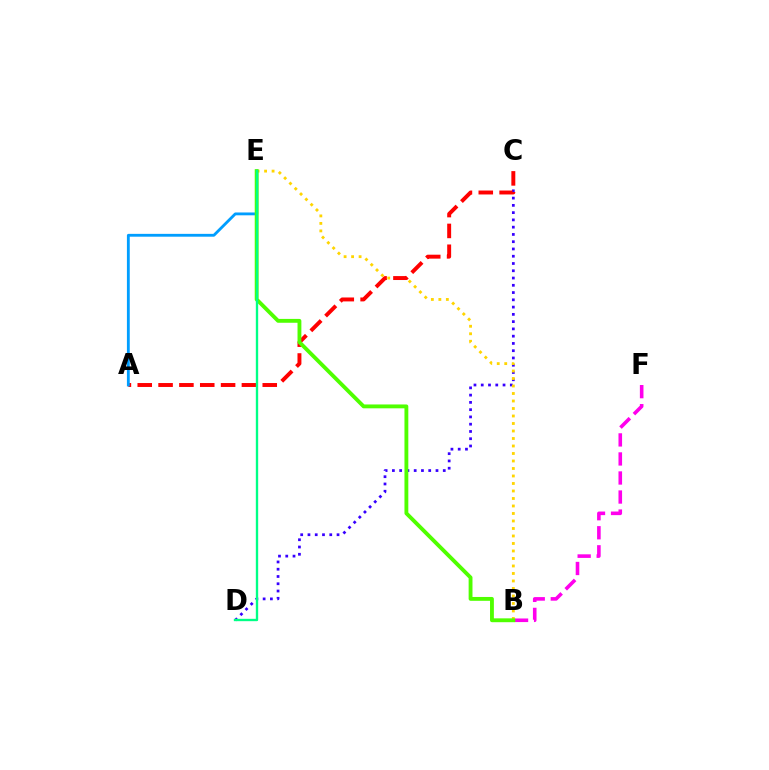{('B', 'F'): [{'color': '#ff00ed', 'line_style': 'dashed', 'thickness': 2.59}], ('C', 'D'): [{'color': '#3700ff', 'line_style': 'dotted', 'thickness': 1.97}], ('B', 'E'): [{'color': '#ffd500', 'line_style': 'dotted', 'thickness': 2.04}, {'color': '#4fff00', 'line_style': 'solid', 'thickness': 2.77}], ('A', 'C'): [{'color': '#ff0000', 'line_style': 'dashed', 'thickness': 2.83}], ('A', 'E'): [{'color': '#009eff', 'line_style': 'solid', 'thickness': 2.04}], ('D', 'E'): [{'color': '#00ff86', 'line_style': 'solid', 'thickness': 1.7}]}